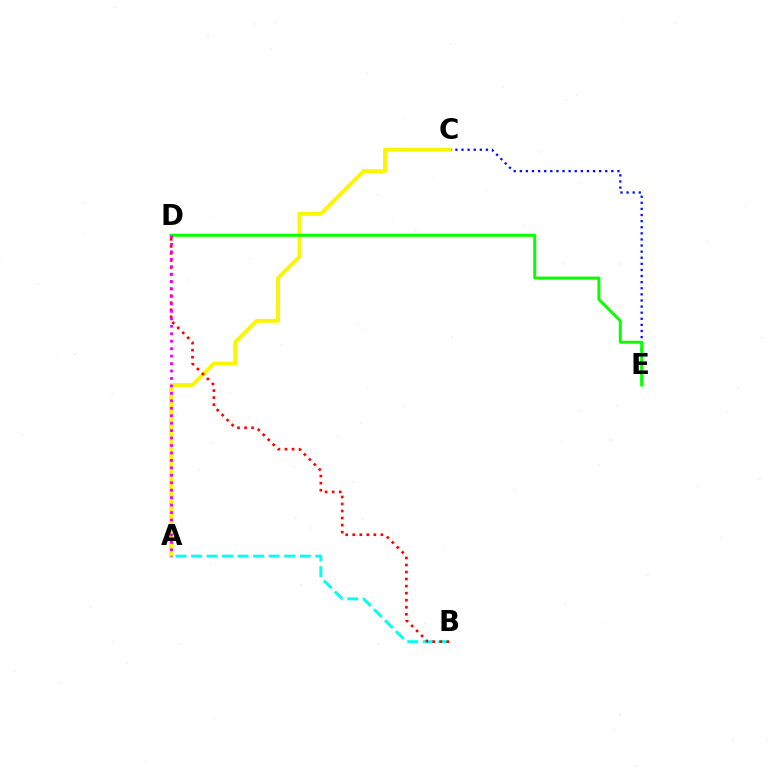{('C', 'E'): [{'color': '#0010ff', 'line_style': 'dotted', 'thickness': 1.66}], ('A', 'C'): [{'color': '#fcf500', 'line_style': 'solid', 'thickness': 2.79}], ('D', 'E'): [{'color': '#08ff00', 'line_style': 'solid', 'thickness': 2.15}], ('A', 'B'): [{'color': '#00fff6', 'line_style': 'dashed', 'thickness': 2.11}], ('B', 'D'): [{'color': '#ff0000', 'line_style': 'dotted', 'thickness': 1.91}], ('A', 'D'): [{'color': '#ee00ff', 'line_style': 'dotted', 'thickness': 2.02}]}